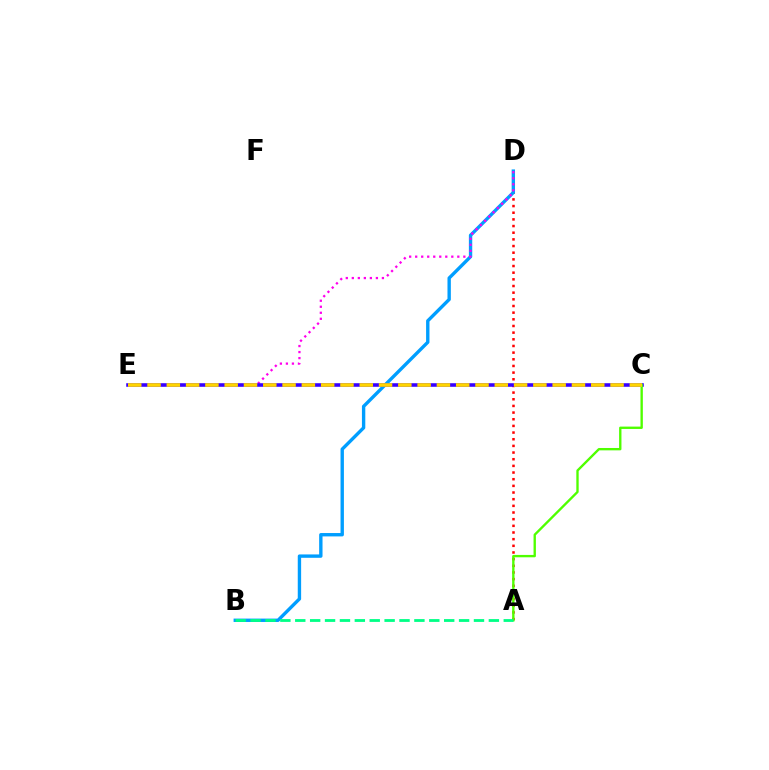{('A', 'D'): [{'color': '#ff0000', 'line_style': 'dotted', 'thickness': 1.81}], ('B', 'D'): [{'color': '#009eff', 'line_style': 'solid', 'thickness': 2.43}], ('D', 'E'): [{'color': '#ff00ed', 'line_style': 'dotted', 'thickness': 1.64}], ('C', 'E'): [{'color': '#3700ff', 'line_style': 'solid', 'thickness': 2.57}, {'color': '#ffd500', 'line_style': 'dashed', 'thickness': 2.62}], ('A', 'C'): [{'color': '#4fff00', 'line_style': 'solid', 'thickness': 1.7}], ('A', 'B'): [{'color': '#00ff86', 'line_style': 'dashed', 'thickness': 2.02}]}